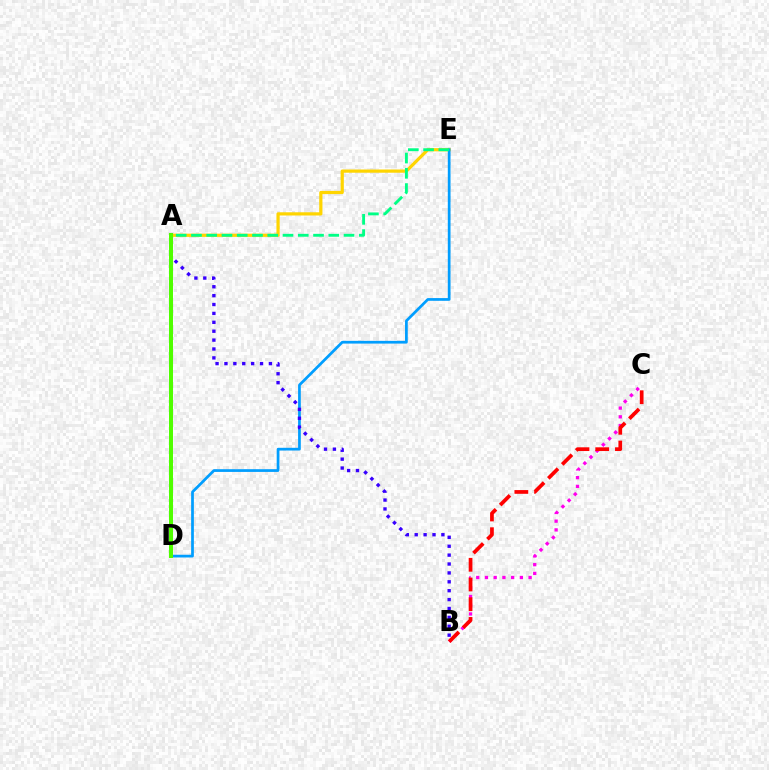{('B', 'C'): [{'color': '#ff00ed', 'line_style': 'dotted', 'thickness': 2.37}, {'color': '#ff0000', 'line_style': 'dashed', 'thickness': 2.68}], ('A', 'E'): [{'color': '#ffd500', 'line_style': 'solid', 'thickness': 2.31}, {'color': '#00ff86', 'line_style': 'dashed', 'thickness': 2.07}], ('D', 'E'): [{'color': '#009eff', 'line_style': 'solid', 'thickness': 1.96}], ('A', 'B'): [{'color': '#3700ff', 'line_style': 'dotted', 'thickness': 2.42}], ('A', 'D'): [{'color': '#4fff00', 'line_style': 'solid', 'thickness': 2.88}]}